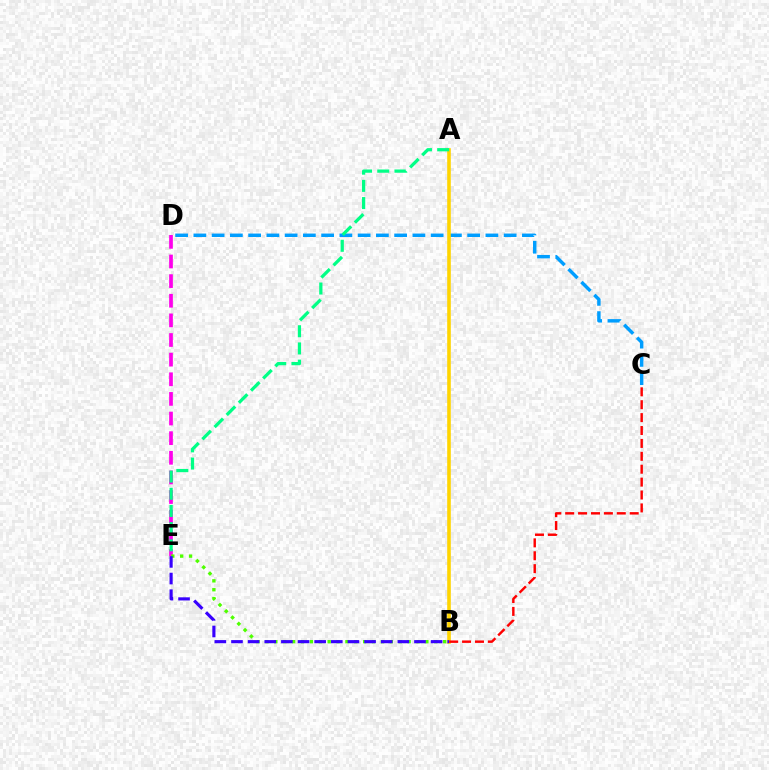{('C', 'D'): [{'color': '#009eff', 'line_style': 'dashed', 'thickness': 2.48}], ('D', 'E'): [{'color': '#ff00ed', 'line_style': 'dashed', 'thickness': 2.67}], ('B', 'E'): [{'color': '#4fff00', 'line_style': 'dotted', 'thickness': 2.41}, {'color': '#3700ff', 'line_style': 'dashed', 'thickness': 2.26}], ('A', 'B'): [{'color': '#ffd500', 'line_style': 'solid', 'thickness': 2.59}], ('B', 'C'): [{'color': '#ff0000', 'line_style': 'dashed', 'thickness': 1.75}], ('A', 'E'): [{'color': '#00ff86', 'line_style': 'dashed', 'thickness': 2.34}]}